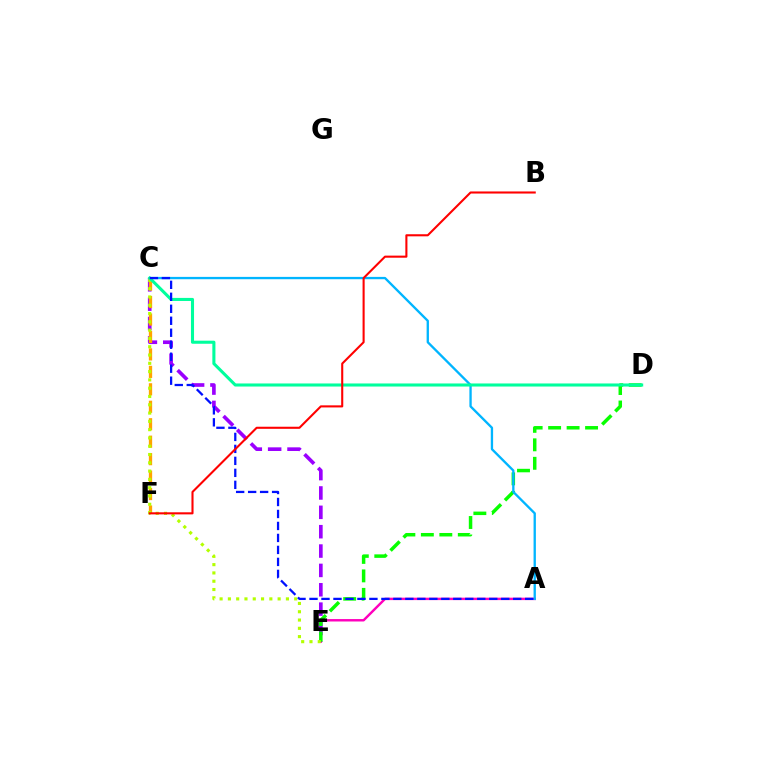{('A', 'E'): [{'color': '#ff00bd', 'line_style': 'solid', 'thickness': 1.75}], ('C', 'E'): [{'color': '#9b00ff', 'line_style': 'dashed', 'thickness': 2.63}, {'color': '#b3ff00', 'line_style': 'dotted', 'thickness': 2.25}], ('C', 'F'): [{'color': '#ffa500', 'line_style': 'dashed', 'thickness': 2.37}], ('D', 'E'): [{'color': '#08ff00', 'line_style': 'dashed', 'thickness': 2.51}], ('A', 'C'): [{'color': '#00b5ff', 'line_style': 'solid', 'thickness': 1.68}, {'color': '#0010ff', 'line_style': 'dashed', 'thickness': 1.63}], ('C', 'D'): [{'color': '#00ff9d', 'line_style': 'solid', 'thickness': 2.21}], ('B', 'F'): [{'color': '#ff0000', 'line_style': 'solid', 'thickness': 1.51}]}